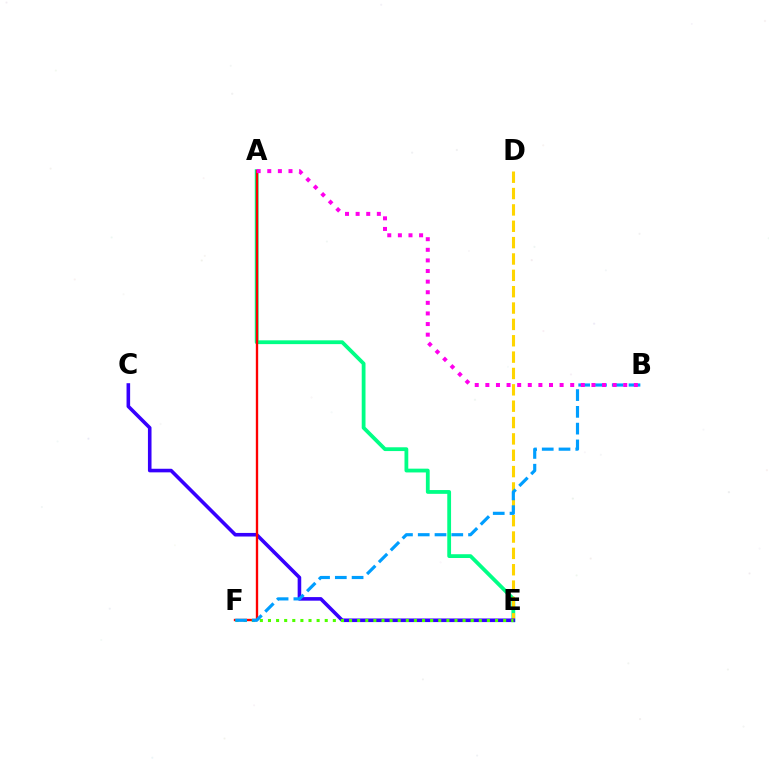{('A', 'E'): [{'color': '#00ff86', 'line_style': 'solid', 'thickness': 2.73}], ('D', 'E'): [{'color': '#ffd500', 'line_style': 'dashed', 'thickness': 2.22}], ('C', 'E'): [{'color': '#3700ff', 'line_style': 'solid', 'thickness': 2.58}], ('A', 'F'): [{'color': '#ff0000', 'line_style': 'solid', 'thickness': 1.69}], ('E', 'F'): [{'color': '#4fff00', 'line_style': 'dotted', 'thickness': 2.2}], ('B', 'F'): [{'color': '#009eff', 'line_style': 'dashed', 'thickness': 2.28}], ('A', 'B'): [{'color': '#ff00ed', 'line_style': 'dotted', 'thickness': 2.88}]}